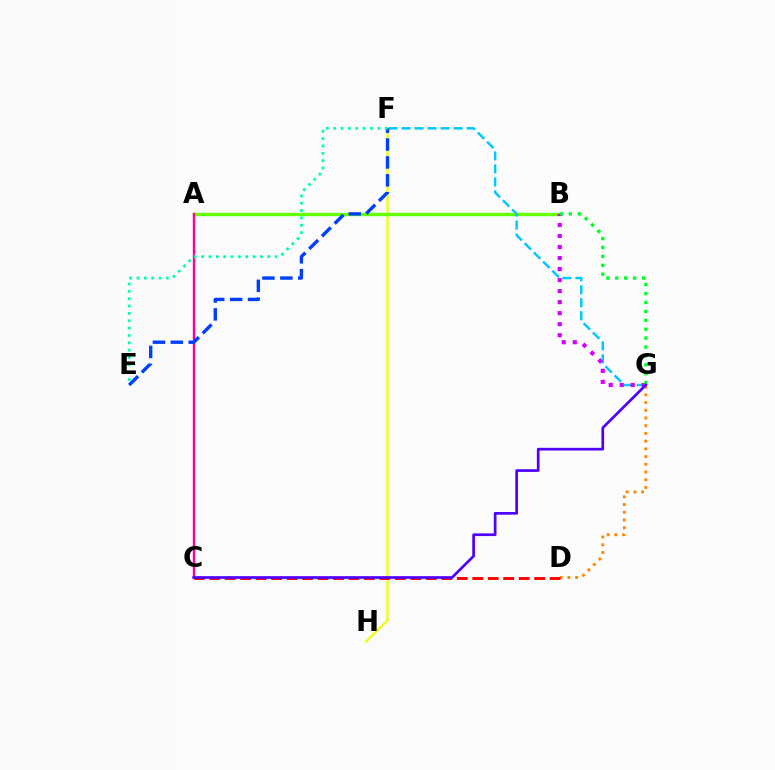{('F', 'H'): [{'color': '#eeff00', 'line_style': 'solid', 'thickness': 1.58}], ('A', 'B'): [{'color': '#66ff00', 'line_style': 'solid', 'thickness': 2.42}], ('A', 'C'): [{'color': '#ff00a0', 'line_style': 'solid', 'thickness': 1.72}], ('F', 'G'): [{'color': '#00c7ff', 'line_style': 'dashed', 'thickness': 1.77}], ('D', 'G'): [{'color': '#ff8800', 'line_style': 'dotted', 'thickness': 2.1}], ('E', 'F'): [{'color': '#003fff', 'line_style': 'dashed', 'thickness': 2.43}, {'color': '#00ffaf', 'line_style': 'dotted', 'thickness': 2.0}], ('B', 'G'): [{'color': '#d600ff', 'line_style': 'dotted', 'thickness': 2.99}, {'color': '#00ff27', 'line_style': 'dotted', 'thickness': 2.42}], ('C', 'D'): [{'color': '#ff0000', 'line_style': 'dashed', 'thickness': 2.1}], ('C', 'G'): [{'color': '#4f00ff', 'line_style': 'solid', 'thickness': 1.94}]}